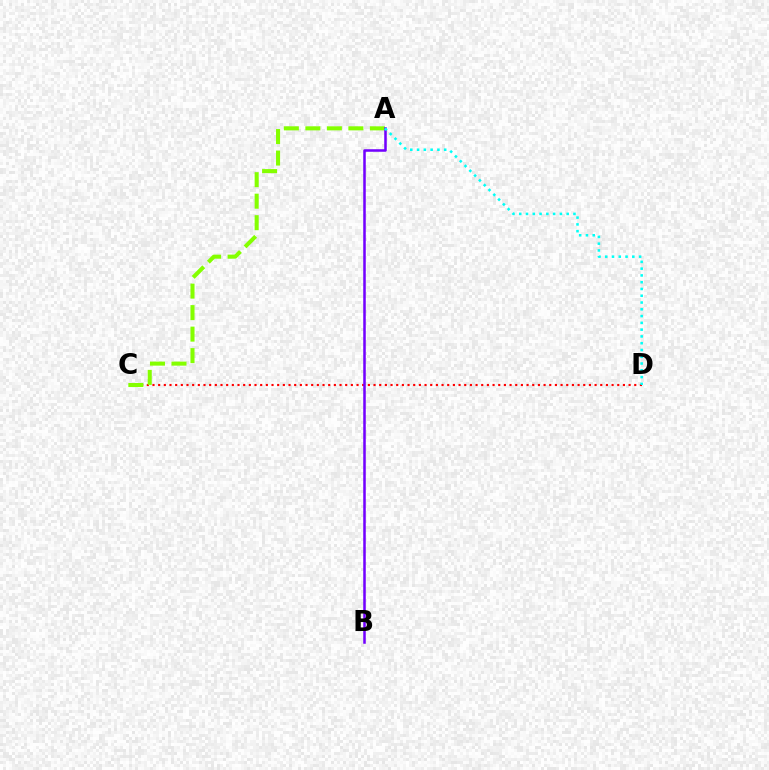{('C', 'D'): [{'color': '#ff0000', 'line_style': 'dotted', 'thickness': 1.54}], ('A', 'C'): [{'color': '#84ff00', 'line_style': 'dashed', 'thickness': 2.92}], ('A', 'B'): [{'color': '#7200ff', 'line_style': 'solid', 'thickness': 1.82}], ('A', 'D'): [{'color': '#00fff6', 'line_style': 'dotted', 'thickness': 1.84}]}